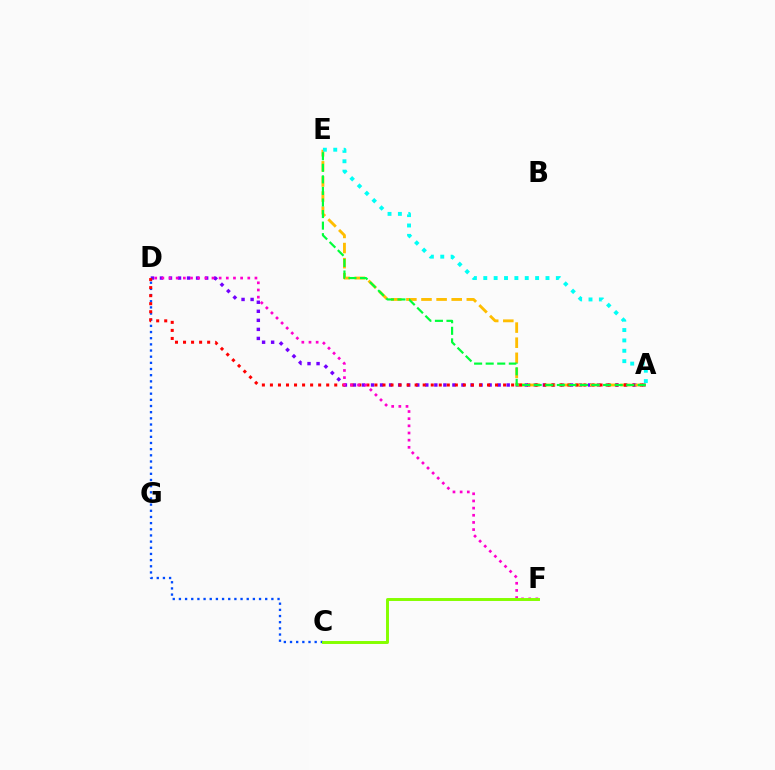{('A', 'D'): [{'color': '#7200ff', 'line_style': 'dotted', 'thickness': 2.46}, {'color': '#ff0000', 'line_style': 'dotted', 'thickness': 2.18}], ('A', 'E'): [{'color': '#ffbd00', 'line_style': 'dashed', 'thickness': 2.05}, {'color': '#00fff6', 'line_style': 'dotted', 'thickness': 2.82}, {'color': '#00ff39', 'line_style': 'dashed', 'thickness': 1.57}], ('C', 'D'): [{'color': '#004bff', 'line_style': 'dotted', 'thickness': 1.67}], ('D', 'F'): [{'color': '#ff00cf', 'line_style': 'dotted', 'thickness': 1.95}], ('C', 'F'): [{'color': '#84ff00', 'line_style': 'solid', 'thickness': 2.12}]}